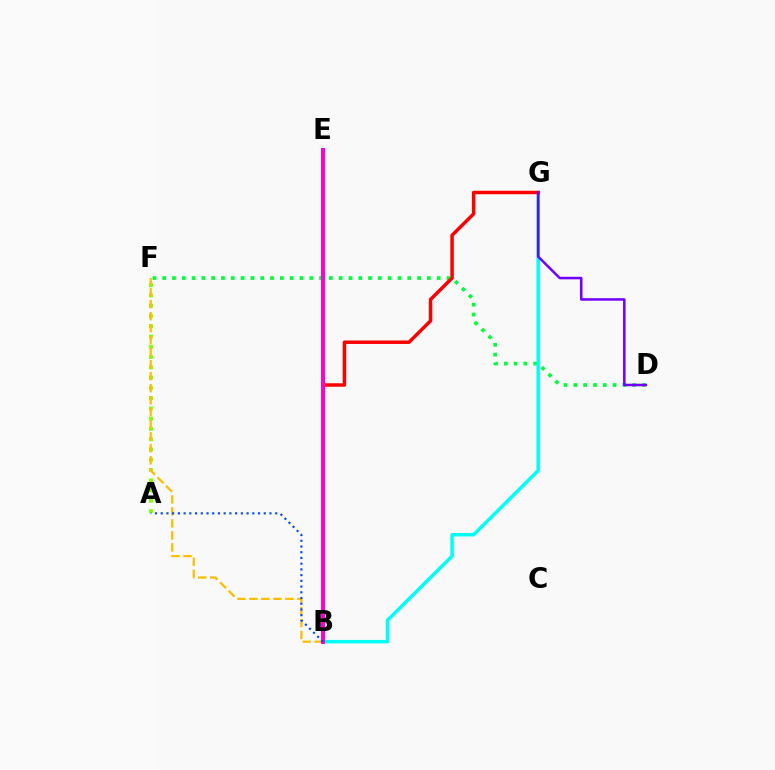{('D', 'F'): [{'color': '#00ff39', 'line_style': 'dotted', 'thickness': 2.66}], ('B', 'G'): [{'color': '#00fff6', 'line_style': 'solid', 'thickness': 2.5}, {'color': '#ff0000', 'line_style': 'solid', 'thickness': 2.5}], ('A', 'F'): [{'color': '#84ff00', 'line_style': 'dotted', 'thickness': 2.79}], ('B', 'F'): [{'color': '#ffbd00', 'line_style': 'dashed', 'thickness': 1.63}], ('B', 'E'): [{'color': '#ff00cf', 'line_style': 'solid', 'thickness': 2.84}], ('D', 'G'): [{'color': '#7200ff', 'line_style': 'solid', 'thickness': 1.83}], ('A', 'B'): [{'color': '#004bff', 'line_style': 'dotted', 'thickness': 1.56}]}